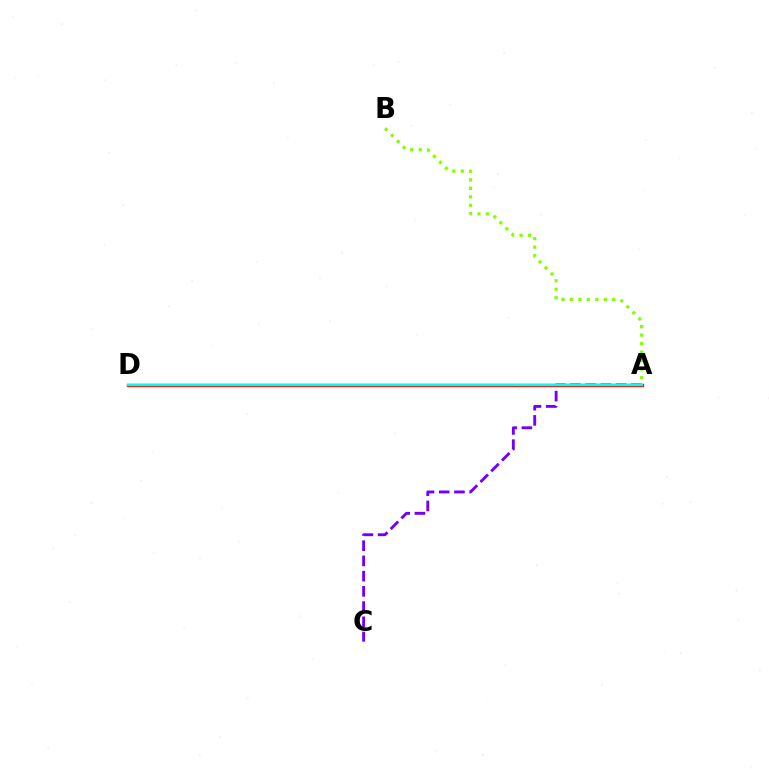{('A', 'C'): [{'color': '#7200ff', 'line_style': 'dashed', 'thickness': 2.07}], ('A', 'B'): [{'color': '#84ff00', 'line_style': 'dotted', 'thickness': 2.31}], ('A', 'D'): [{'color': '#ff0000', 'line_style': 'solid', 'thickness': 2.43}, {'color': '#00fff6', 'line_style': 'solid', 'thickness': 1.66}]}